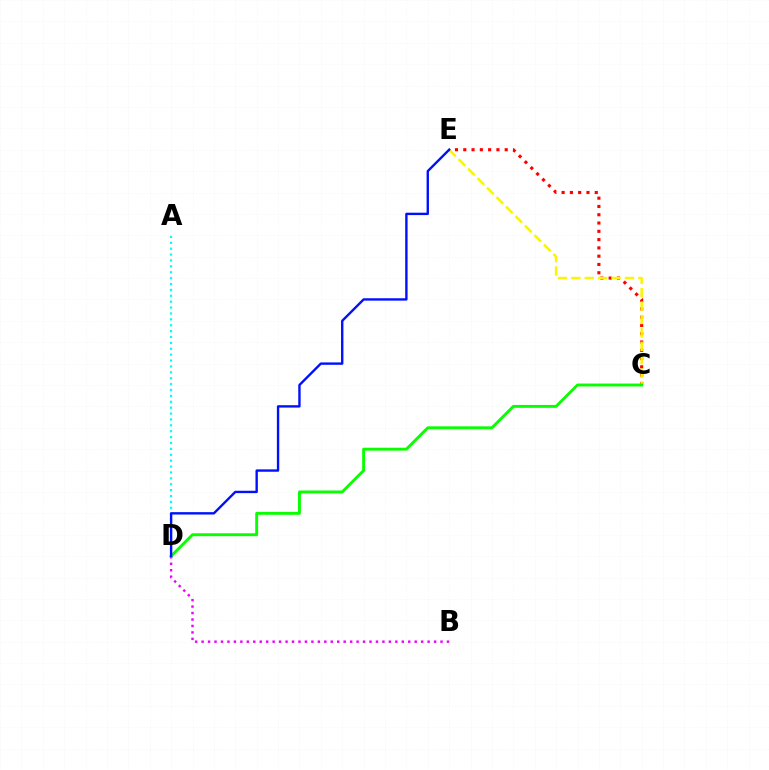{('C', 'E'): [{'color': '#ff0000', 'line_style': 'dotted', 'thickness': 2.25}, {'color': '#fcf500', 'line_style': 'dashed', 'thickness': 1.82}], ('B', 'D'): [{'color': '#ee00ff', 'line_style': 'dotted', 'thickness': 1.75}], ('C', 'D'): [{'color': '#08ff00', 'line_style': 'solid', 'thickness': 2.08}], ('A', 'D'): [{'color': '#00fff6', 'line_style': 'dotted', 'thickness': 1.6}], ('D', 'E'): [{'color': '#0010ff', 'line_style': 'solid', 'thickness': 1.71}]}